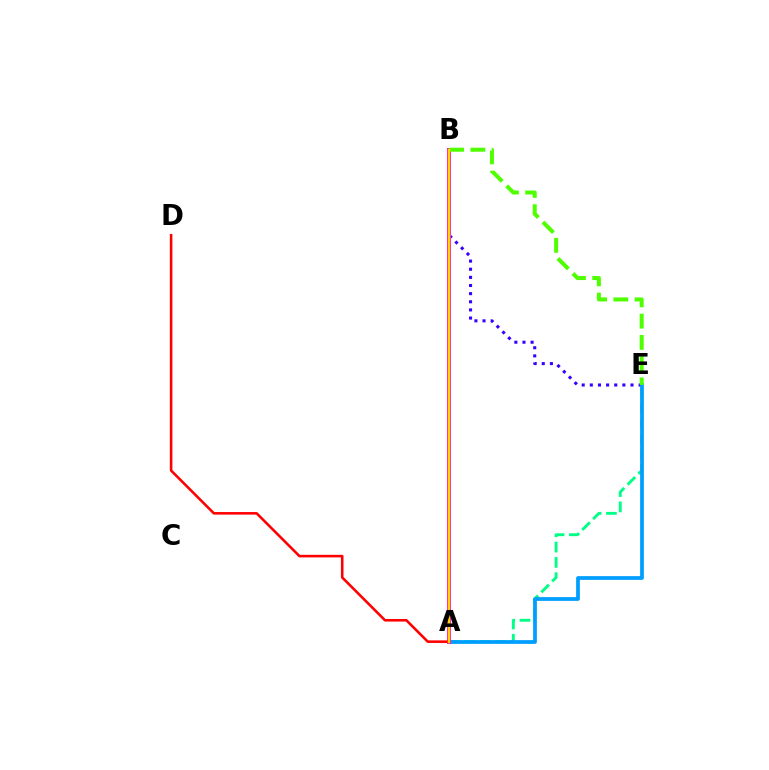{('B', 'E'): [{'color': '#3700ff', 'line_style': 'dotted', 'thickness': 2.21}, {'color': '#4fff00', 'line_style': 'dashed', 'thickness': 2.89}], ('A', 'E'): [{'color': '#00ff86', 'line_style': 'dashed', 'thickness': 2.08}, {'color': '#009eff', 'line_style': 'solid', 'thickness': 2.69}], ('A', 'B'): [{'color': '#ff00ed', 'line_style': 'solid', 'thickness': 2.89}, {'color': '#ffd500', 'line_style': 'solid', 'thickness': 1.8}], ('A', 'D'): [{'color': '#ff0000', 'line_style': 'solid', 'thickness': 1.86}]}